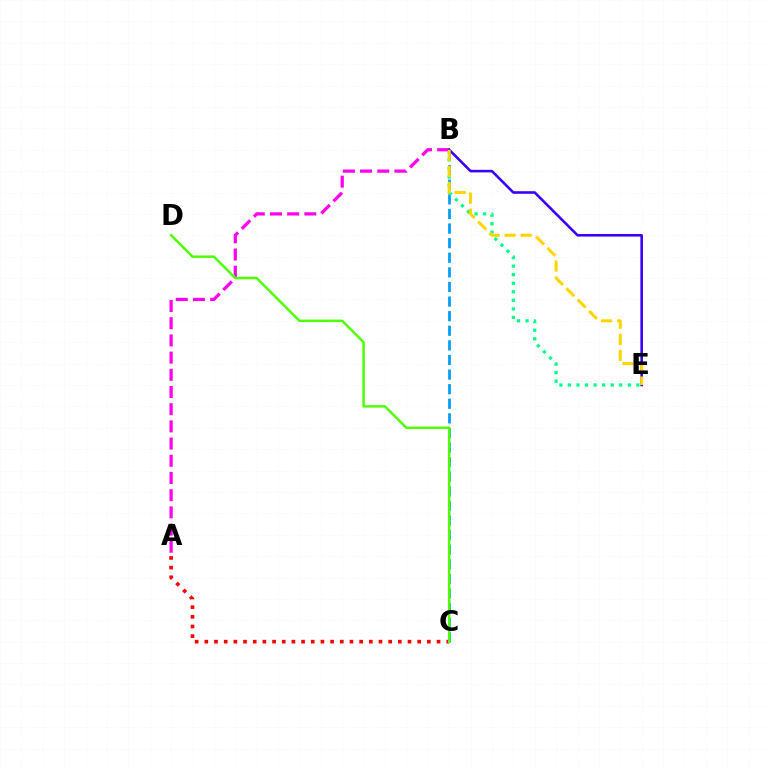{('B', 'C'): [{'color': '#009eff', 'line_style': 'dashed', 'thickness': 1.98}], ('B', 'E'): [{'color': '#00ff86', 'line_style': 'dotted', 'thickness': 2.32}, {'color': '#3700ff', 'line_style': 'solid', 'thickness': 1.86}, {'color': '#ffd500', 'line_style': 'dashed', 'thickness': 2.18}], ('A', 'C'): [{'color': '#ff0000', 'line_style': 'dotted', 'thickness': 2.63}], ('A', 'B'): [{'color': '#ff00ed', 'line_style': 'dashed', 'thickness': 2.34}], ('C', 'D'): [{'color': '#4fff00', 'line_style': 'solid', 'thickness': 1.78}]}